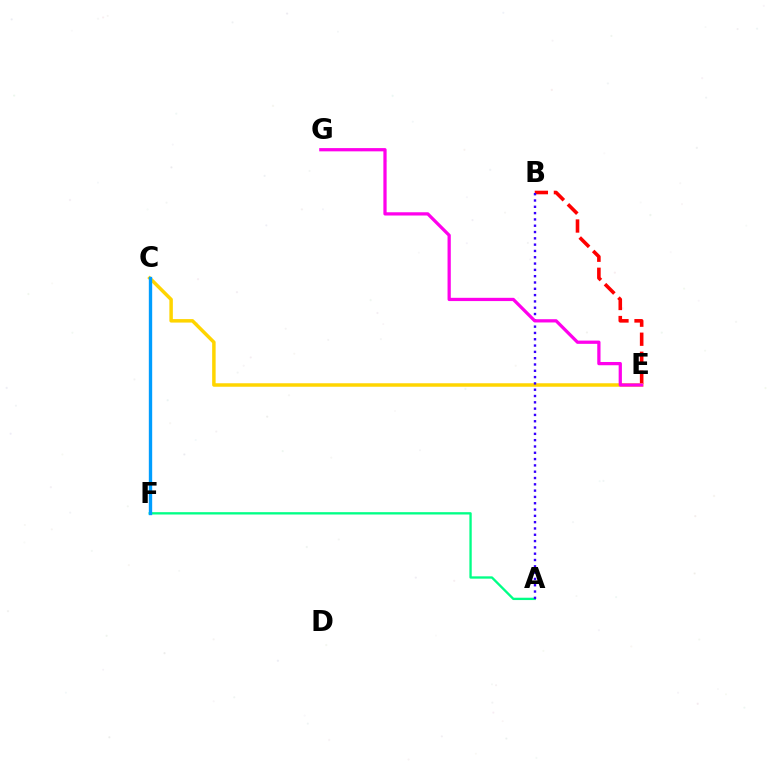{('C', 'F'): [{'color': '#4fff00', 'line_style': 'dashed', 'thickness': 1.95}, {'color': '#009eff', 'line_style': 'solid', 'thickness': 2.42}], ('B', 'E'): [{'color': '#ff0000', 'line_style': 'dashed', 'thickness': 2.59}], ('A', 'F'): [{'color': '#00ff86', 'line_style': 'solid', 'thickness': 1.68}], ('C', 'E'): [{'color': '#ffd500', 'line_style': 'solid', 'thickness': 2.51}], ('A', 'B'): [{'color': '#3700ff', 'line_style': 'dotted', 'thickness': 1.71}], ('E', 'G'): [{'color': '#ff00ed', 'line_style': 'solid', 'thickness': 2.34}]}